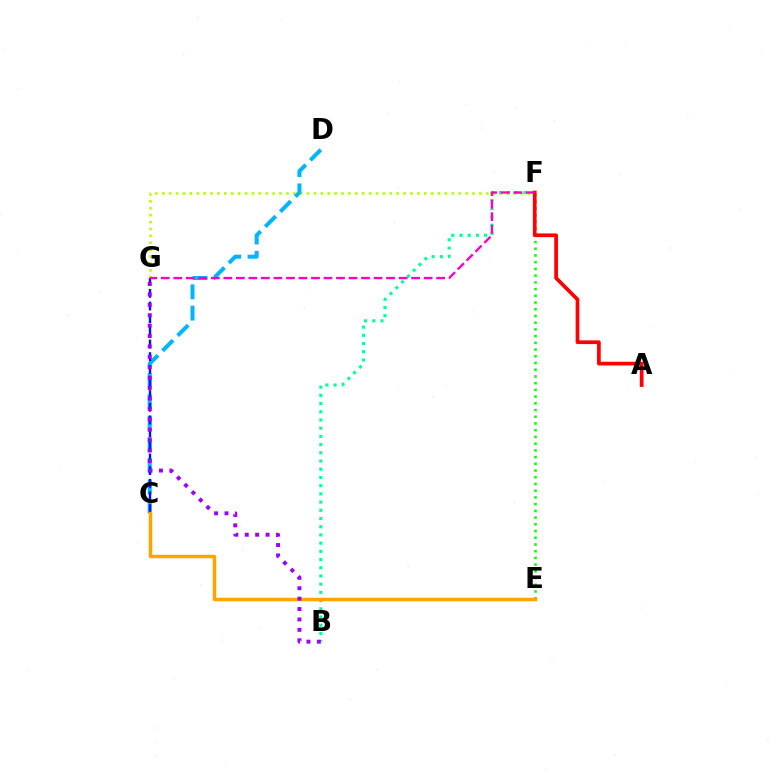{('F', 'G'): [{'color': '#b3ff00', 'line_style': 'dotted', 'thickness': 1.87}, {'color': '#ff00bd', 'line_style': 'dashed', 'thickness': 1.7}], ('E', 'F'): [{'color': '#08ff00', 'line_style': 'dotted', 'thickness': 1.83}], ('C', 'D'): [{'color': '#00b5ff', 'line_style': 'dashed', 'thickness': 2.89}], ('C', 'G'): [{'color': '#0010ff', 'line_style': 'dashed', 'thickness': 1.72}], ('B', 'F'): [{'color': '#00ff9d', 'line_style': 'dotted', 'thickness': 2.23}], ('A', 'F'): [{'color': '#ff0000', 'line_style': 'solid', 'thickness': 2.67}], ('C', 'E'): [{'color': '#ffa500', 'line_style': 'solid', 'thickness': 2.51}], ('B', 'G'): [{'color': '#9b00ff', 'line_style': 'dotted', 'thickness': 2.83}]}